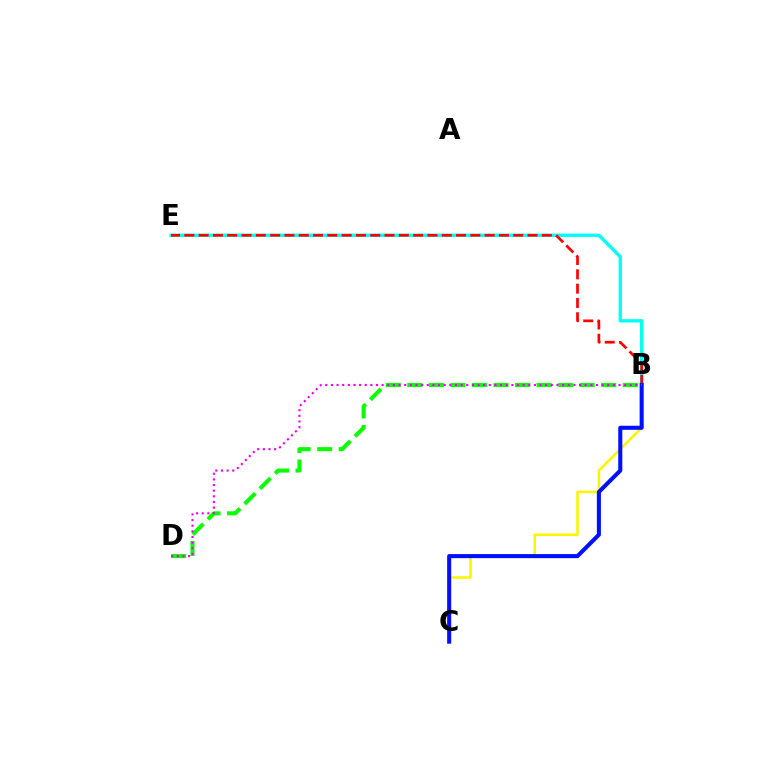{('B', 'C'): [{'color': '#fcf500', 'line_style': 'solid', 'thickness': 1.85}, {'color': '#0010ff', 'line_style': 'solid', 'thickness': 2.92}], ('B', 'D'): [{'color': '#08ff00', 'line_style': 'dashed', 'thickness': 2.93}, {'color': '#ee00ff', 'line_style': 'dotted', 'thickness': 1.53}], ('B', 'E'): [{'color': '#00fff6', 'line_style': 'solid', 'thickness': 2.4}, {'color': '#ff0000', 'line_style': 'dashed', 'thickness': 1.94}]}